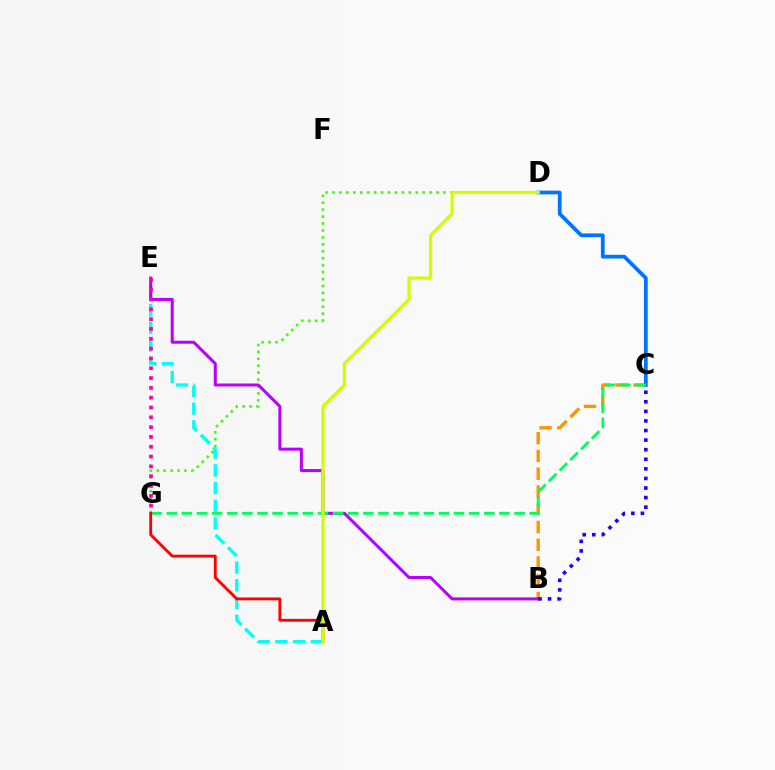{('D', 'G'): [{'color': '#3dff00', 'line_style': 'dotted', 'thickness': 1.88}], ('B', 'C'): [{'color': '#ff9400', 'line_style': 'dashed', 'thickness': 2.41}, {'color': '#2500ff', 'line_style': 'dotted', 'thickness': 2.6}], ('A', 'E'): [{'color': '#00fff6', 'line_style': 'dashed', 'thickness': 2.4}], ('C', 'D'): [{'color': '#0074ff', 'line_style': 'solid', 'thickness': 2.7}], ('B', 'E'): [{'color': '#b900ff', 'line_style': 'solid', 'thickness': 2.17}], ('E', 'G'): [{'color': '#ff00ac', 'line_style': 'dotted', 'thickness': 2.67}], ('C', 'G'): [{'color': '#00ff5c', 'line_style': 'dashed', 'thickness': 2.05}], ('A', 'G'): [{'color': '#ff0000', 'line_style': 'solid', 'thickness': 2.04}], ('A', 'D'): [{'color': '#d1ff00', 'line_style': 'solid', 'thickness': 2.35}]}